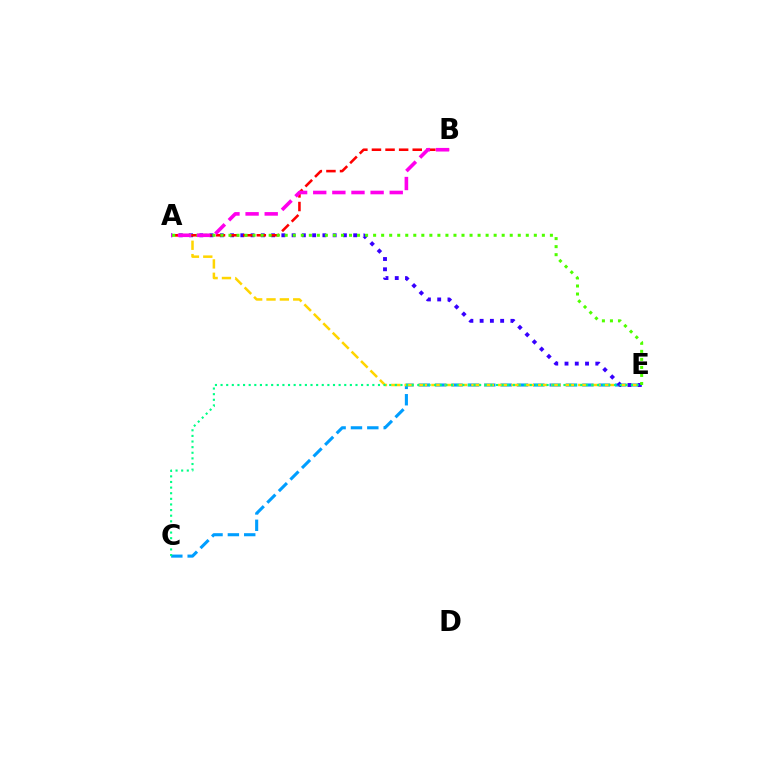{('C', 'E'): [{'color': '#009eff', 'line_style': 'dashed', 'thickness': 2.22}, {'color': '#00ff86', 'line_style': 'dotted', 'thickness': 1.53}], ('A', 'E'): [{'color': '#ffd500', 'line_style': 'dashed', 'thickness': 1.81}, {'color': '#3700ff', 'line_style': 'dotted', 'thickness': 2.79}, {'color': '#4fff00', 'line_style': 'dotted', 'thickness': 2.18}], ('A', 'B'): [{'color': '#ff0000', 'line_style': 'dashed', 'thickness': 1.85}, {'color': '#ff00ed', 'line_style': 'dashed', 'thickness': 2.6}]}